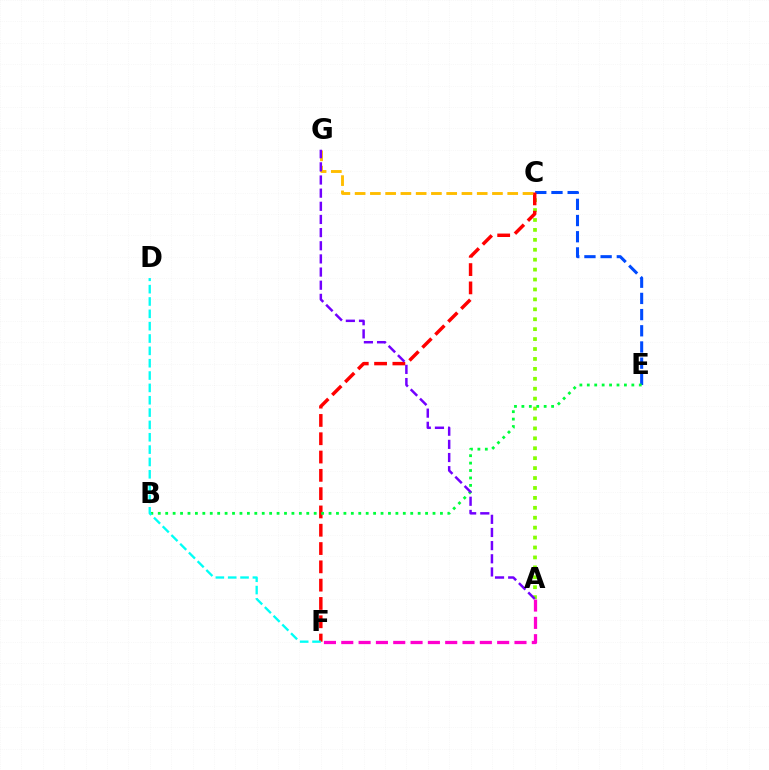{('C', 'E'): [{'color': '#004bff', 'line_style': 'dashed', 'thickness': 2.2}], ('A', 'C'): [{'color': '#84ff00', 'line_style': 'dotted', 'thickness': 2.7}], ('C', 'F'): [{'color': '#ff0000', 'line_style': 'dashed', 'thickness': 2.49}], ('B', 'E'): [{'color': '#00ff39', 'line_style': 'dotted', 'thickness': 2.02}], ('C', 'G'): [{'color': '#ffbd00', 'line_style': 'dashed', 'thickness': 2.07}], ('A', 'F'): [{'color': '#ff00cf', 'line_style': 'dashed', 'thickness': 2.35}], ('A', 'G'): [{'color': '#7200ff', 'line_style': 'dashed', 'thickness': 1.79}], ('D', 'F'): [{'color': '#00fff6', 'line_style': 'dashed', 'thickness': 1.68}]}